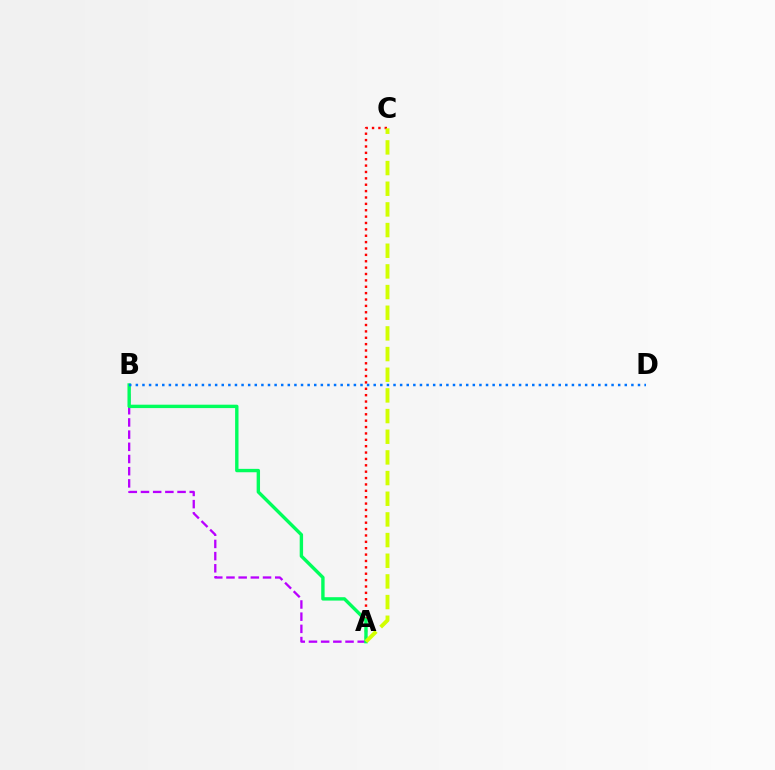{('A', 'C'): [{'color': '#ff0000', 'line_style': 'dotted', 'thickness': 1.73}, {'color': '#d1ff00', 'line_style': 'dashed', 'thickness': 2.81}], ('A', 'B'): [{'color': '#b900ff', 'line_style': 'dashed', 'thickness': 1.66}, {'color': '#00ff5c', 'line_style': 'solid', 'thickness': 2.44}], ('B', 'D'): [{'color': '#0074ff', 'line_style': 'dotted', 'thickness': 1.8}]}